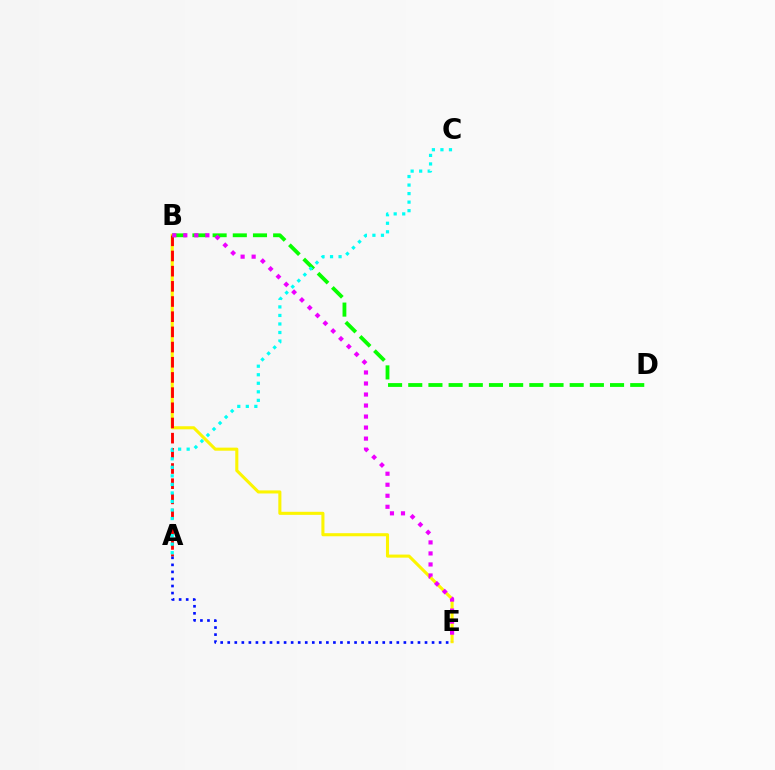{('B', 'E'): [{'color': '#fcf500', 'line_style': 'solid', 'thickness': 2.21}, {'color': '#ee00ff', 'line_style': 'dotted', 'thickness': 2.99}], ('A', 'B'): [{'color': '#ff0000', 'line_style': 'dashed', 'thickness': 2.06}], ('B', 'D'): [{'color': '#08ff00', 'line_style': 'dashed', 'thickness': 2.74}], ('A', 'C'): [{'color': '#00fff6', 'line_style': 'dotted', 'thickness': 2.32}], ('A', 'E'): [{'color': '#0010ff', 'line_style': 'dotted', 'thickness': 1.91}]}